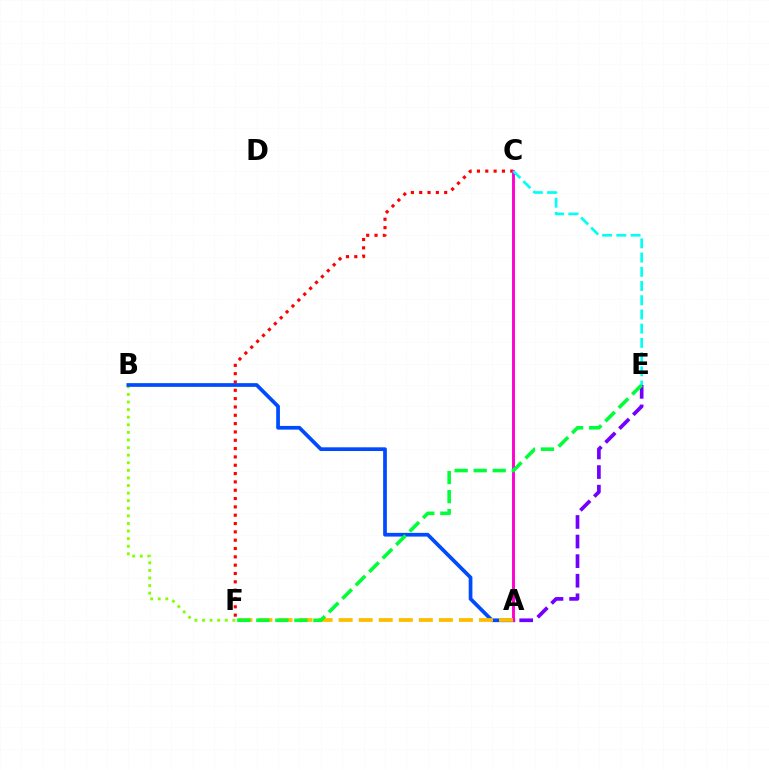{('A', 'E'): [{'color': '#7200ff', 'line_style': 'dashed', 'thickness': 2.66}], ('B', 'F'): [{'color': '#84ff00', 'line_style': 'dotted', 'thickness': 2.06}], ('C', 'F'): [{'color': '#ff0000', 'line_style': 'dotted', 'thickness': 2.26}], ('A', 'B'): [{'color': '#004bff', 'line_style': 'solid', 'thickness': 2.68}], ('A', 'C'): [{'color': '#ff00cf', 'line_style': 'solid', 'thickness': 2.1}], ('A', 'F'): [{'color': '#ffbd00', 'line_style': 'dashed', 'thickness': 2.72}], ('E', 'F'): [{'color': '#00ff39', 'line_style': 'dashed', 'thickness': 2.58}], ('C', 'E'): [{'color': '#00fff6', 'line_style': 'dashed', 'thickness': 1.93}]}